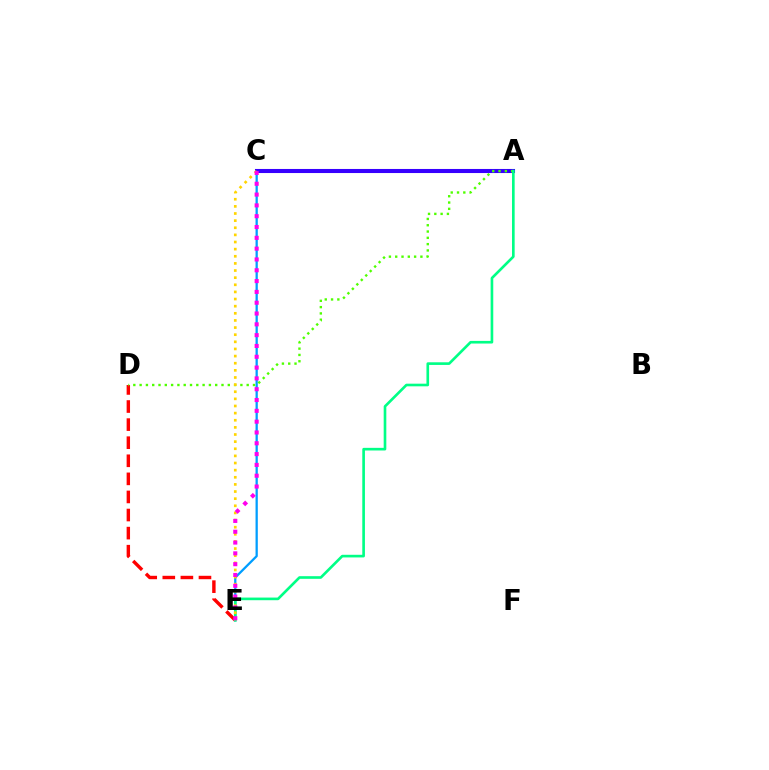{('C', 'E'): [{'color': '#009eff', 'line_style': 'solid', 'thickness': 1.64}, {'color': '#ffd500', 'line_style': 'dotted', 'thickness': 1.94}, {'color': '#ff00ed', 'line_style': 'dotted', 'thickness': 2.94}], ('D', 'E'): [{'color': '#ff0000', 'line_style': 'dashed', 'thickness': 2.46}], ('A', 'C'): [{'color': '#3700ff', 'line_style': 'solid', 'thickness': 2.93}], ('A', 'D'): [{'color': '#4fff00', 'line_style': 'dotted', 'thickness': 1.71}], ('A', 'E'): [{'color': '#00ff86', 'line_style': 'solid', 'thickness': 1.9}]}